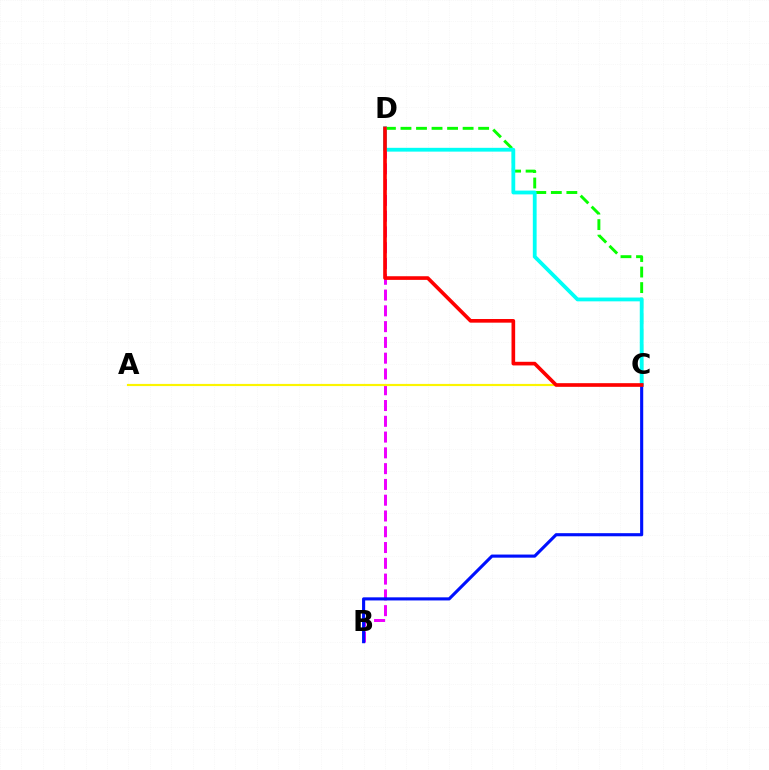{('C', 'D'): [{'color': '#08ff00', 'line_style': 'dashed', 'thickness': 2.11}, {'color': '#00fff6', 'line_style': 'solid', 'thickness': 2.73}, {'color': '#ff0000', 'line_style': 'solid', 'thickness': 2.62}], ('B', 'D'): [{'color': '#ee00ff', 'line_style': 'dashed', 'thickness': 2.14}], ('B', 'C'): [{'color': '#0010ff', 'line_style': 'solid', 'thickness': 2.24}], ('A', 'C'): [{'color': '#fcf500', 'line_style': 'solid', 'thickness': 1.56}]}